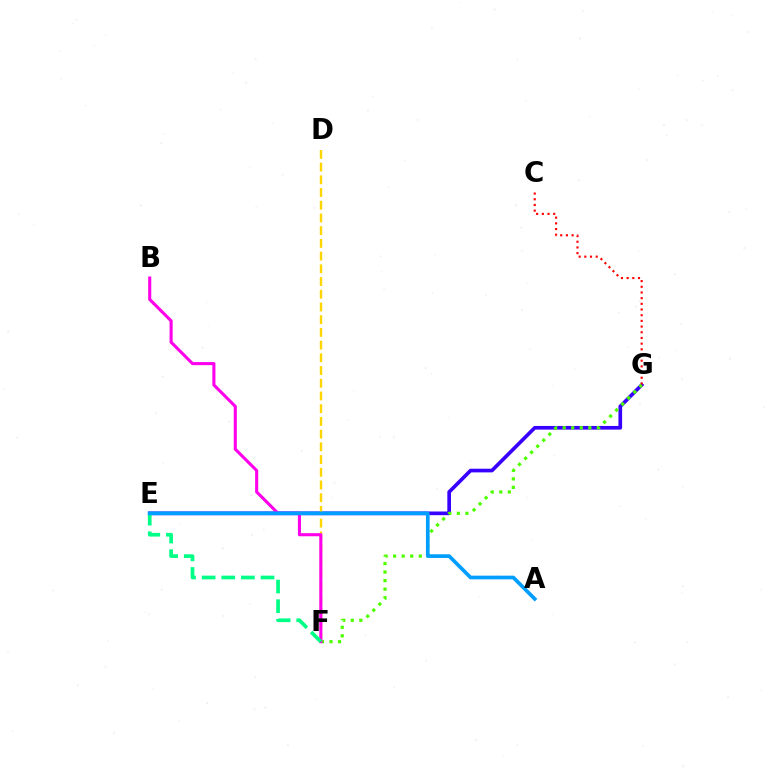{('E', 'G'): [{'color': '#3700ff', 'line_style': 'solid', 'thickness': 2.64}], ('C', 'G'): [{'color': '#ff0000', 'line_style': 'dotted', 'thickness': 1.54}], ('D', 'F'): [{'color': '#ffd500', 'line_style': 'dashed', 'thickness': 1.73}], ('F', 'G'): [{'color': '#4fff00', 'line_style': 'dotted', 'thickness': 2.32}], ('B', 'F'): [{'color': '#ff00ed', 'line_style': 'solid', 'thickness': 2.22}], ('E', 'F'): [{'color': '#00ff86', 'line_style': 'dashed', 'thickness': 2.67}], ('A', 'E'): [{'color': '#009eff', 'line_style': 'solid', 'thickness': 2.65}]}